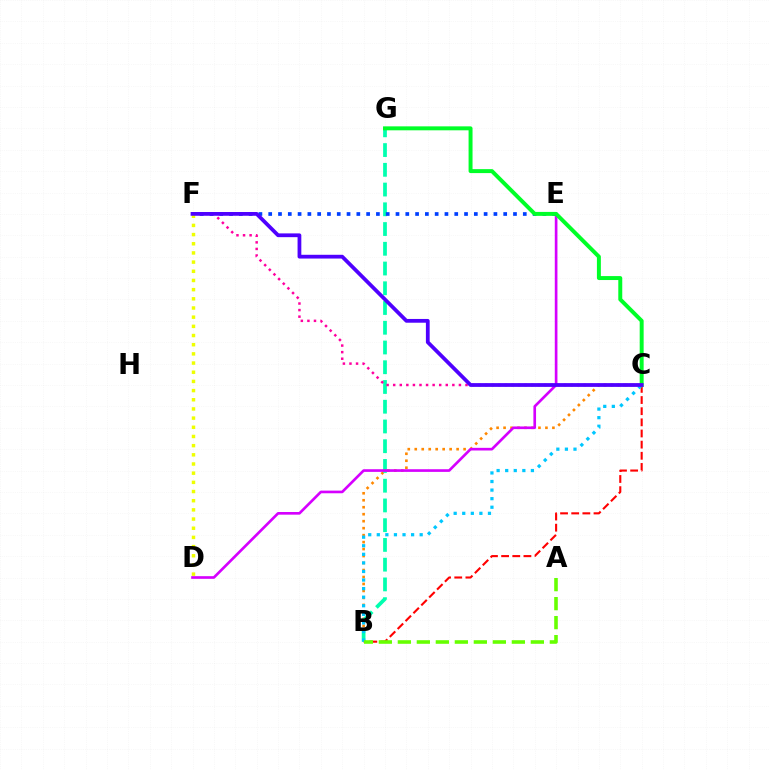{('B', 'C'): [{'color': '#ff8800', 'line_style': 'dotted', 'thickness': 1.9}, {'color': '#ff0000', 'line_style': 'dashed', 'thickness': 1.51}, {'color': '#00c7ff', 'line_style': 'dotted', 'thickness': 2.33}], ('B', 'G'): [{'color': '#00ffaf', 'line_style': 'dashed', 'thickness': 2.68}], ('D', 'E'): [{'color': '#d600ff', 'line_style': 'solid', 'thickness': 1.91}], ('E', 'F'): [{'color': '#003fff', 'line_style': 'dotted', 'thickness': 2.66}], ('C', 'F'): [{'color': '#ff00a0', 'line_style': 'dotted', 'thickness': 1.79}, {'color': '#4f00ff', 'line_style': 'solid', 'thickness': 2.71}], ('D', 'F'): [{'color': '#eeff00', 'line_style': 'dotted', 'thickness': 2.49}], ('C', 'G'): [{'color': '#00ff27', 'line_style': 'solid', 'thickness': 2.85}], ('A', 'B'): [{'color': '#66ff00', 'line_style': 'dashed', 'thickness': 2.58}]}